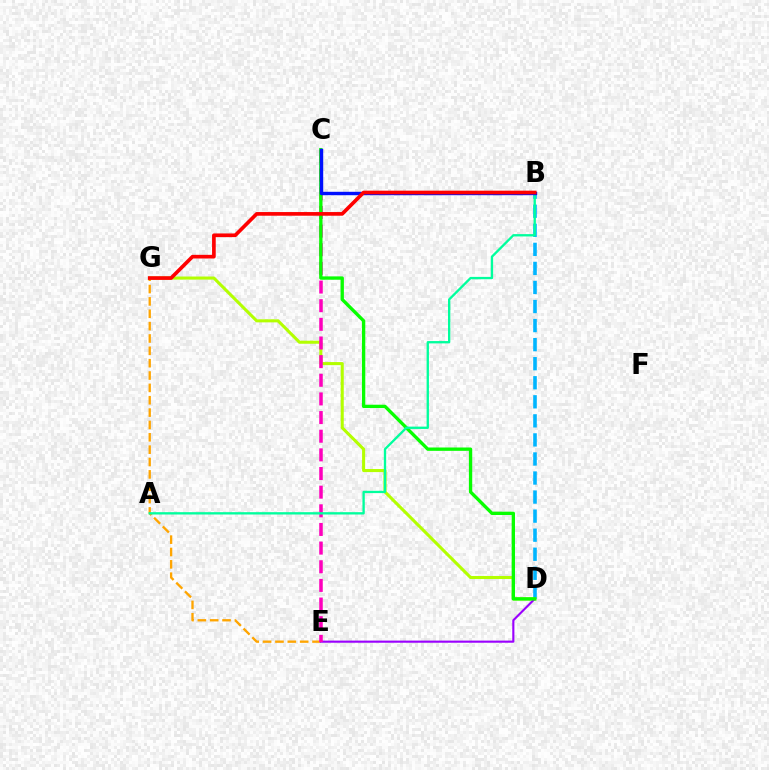{('B', 'D'): [{'color': '#00b5ff', 'line_style': 'dashed', 'thickness': 2.59}], ('E', 'G'): [{'color': '#ffa500', 'line_style': 'dashed', 'thickness': 1.68}], ('D', 'G'): [{'color': '#b3ff00', 'line_style': 'solid', 'thickness': 2.21}], ('D', 'E'): [{'color': '#9b00ff', 'line_style': 'solid', 'thickness': 1.53}], ('C', 'E'): [{'color': '#ff00bd', 'line_style': 'dashed', 'thickness': 2.53}], ('C', 'D'): [{'color': '#08ff00', 'line_style': 'solid', 'thickness': 2.4}], ('A', 'B'): [{'color': '#00ff9d', 'line_style': 'solid', 'thickness': 1.68}], ('B', 'C'): [{'color': '#0010ff', 'line_style': 'solid', 'thickness': 2.45}], ('B', 'G'): [{'color': '#ff0000', 'line_style': 'solid', 'thickness': 2.64}]}